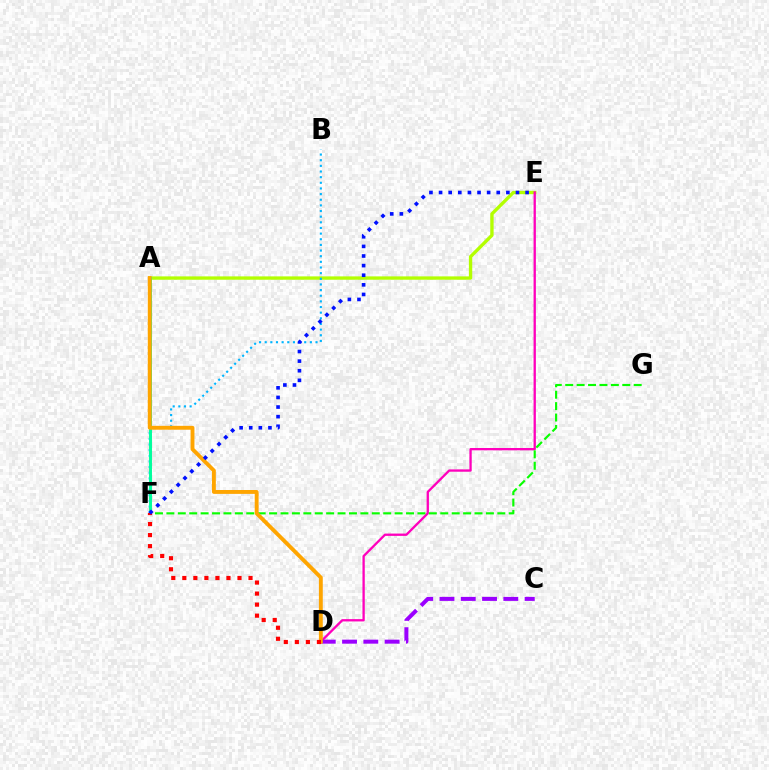{('A', 'E'): [{'color': '#b3ff00', 'line_style': 'solid', 'thickness': 2.41}], ('B', 'F'): [{'color': '#00b5ff', 'line_style': 'dotted', 'thickness': 1.53}], ('D', 'E'): [{'color': '#ff00bd', 'line_style': 'solid', 'thickness': 1.67}], ('F', 'G'): [{'color': '#08ff00', 'line_style': 'dashed', 'thickness': 1.55}], ('C', 'D'): [{'color': '#9b00ff', 'line_style': 'dashed', 'thickness': 2.89}], ('A', 'F'): [{'color': '#00ff9d', 'line_style': 'solid', 'thickness': 2.12}], ('A', 'D'): [{'color': '#ffa500', 'line_style': 'solid', 'thickness': 2.79}], ('D', 'F'): [{'color': '#ff0000', 'line_style': 'dotted', 'thickness': 3.0}], ('E', 'F'): [{'color': '#0010ff', 'line_style': 'dotted', 'thickness': 2.61}]}